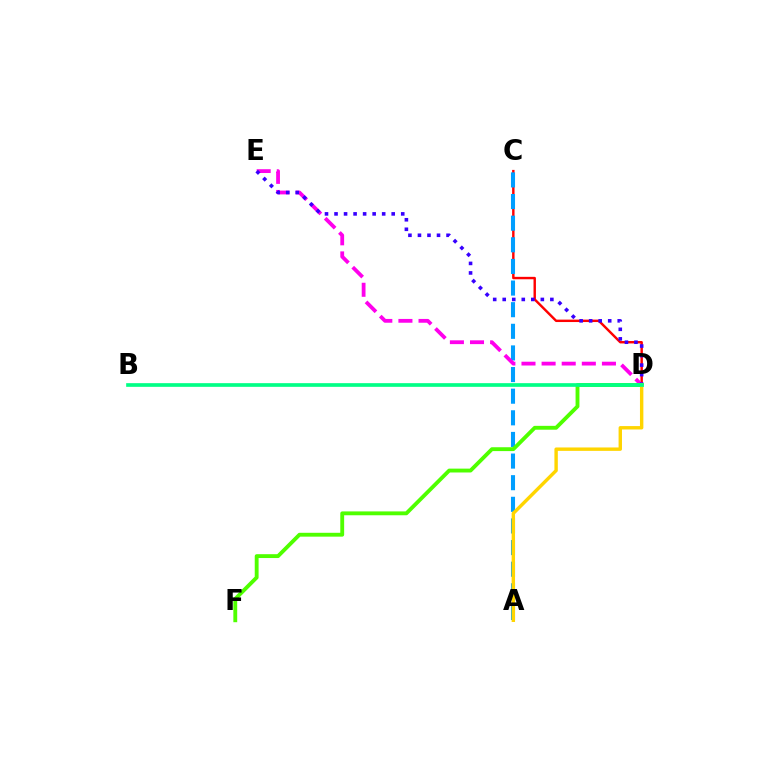{('C', 'D'): [{'color': '#ff0000', 'line_style': 'solid', 'thickness': 1.74}], ('A', 'C'): [{'color': '#009eff', 'line_style': 'dashed', 'thickness': 2.94}], ('D', 'E'): [{'color': '#ff00ed', 'line_style': 'dashed', 'thickness': 2.73}, {'color': '#3700ff', 'line_style': 'dotted', 'thickness': 2.59}], ('D', 'F'): [{'color': '#4fff00', 'line_style': 'solid', 'thickness': 2.78}], ('A', 'D'): [{'color': '#ffd500', 'line_style': 'solid', 'thickness': 2.45}], ('B', 'D'): [{'color': '#00ff86', 'line_style': 'solid', 'thickness': 2.64}]}